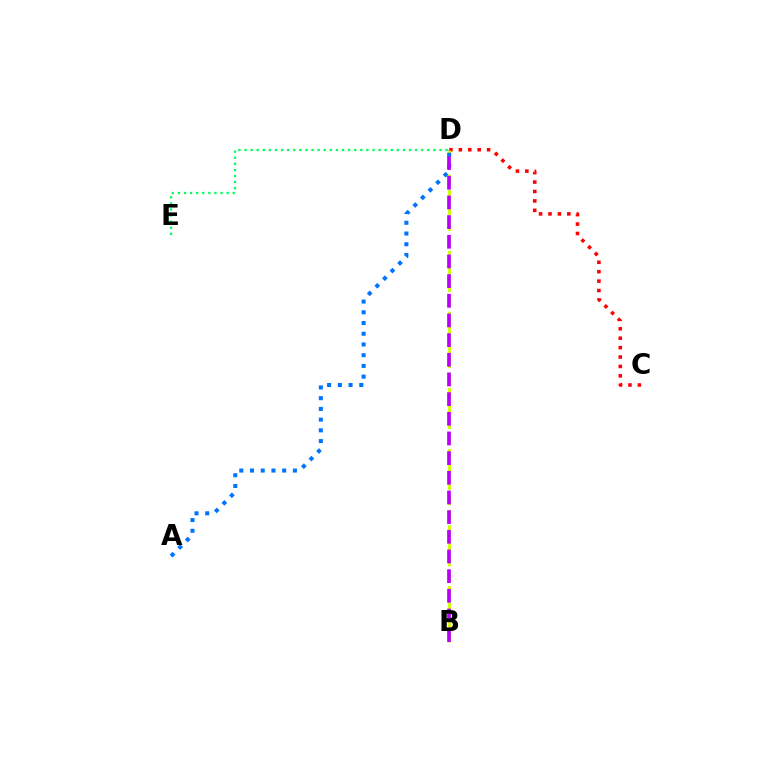{('C', 'D'): [{'color': '#ff0000', 'line_style': 'dotted', 'thickness': 2.56}], ('B', 'D'): [{'color': '#d1ff00', 'line_style': 'dashed', 'thickness': 2.07}, {'color': '#b900ff', 'line_style': 'dashed', 'thickness': 2.67}], ('A', 'D'): [{'color': '#0074ff', 'line_style': 'dotted', 'thickness': 2.91}], ('D', 'E'): [{'color': '#00ff5c', 'line_style': 'dotted', 'thickness': 1.66}]}